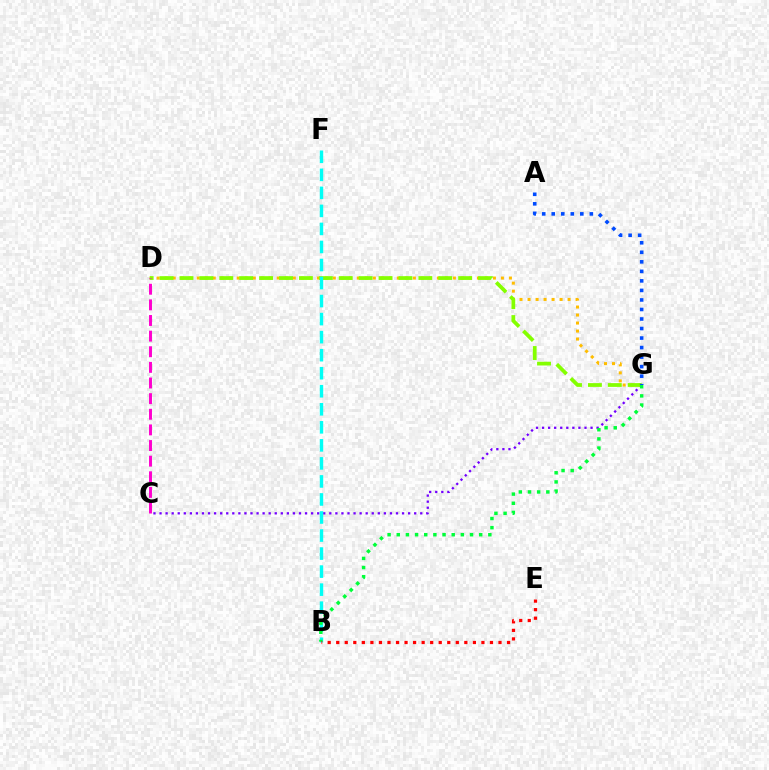{('D', 'G'): [{'color': '#ffbd00', 'line_style': 'dotted', 'thickness': 2.18}, {'color': '#84ff00', 'line_style': 'dashed', 'thickness': 2.7}], ('C', 'G'): [{'color': '#7200ff', 'line_style': 'dotted', 'thickness': 1.65}], ('A', 'G'): [{'color': '#004bff', 'line_style': 'dotted', 'thickness': 2.59}], ('B', 'F'): [{'color': '#00fff6', 'line_style': 'dashed', 'thickness': 2.45}], ('B', 'G'): [{'color': '#00ff39', 'line_style': 'dotted', 'thickness': 2.49}], ('B', 'E'): [{'color': '#ff0000', 'line_style': 'dotted', 'thickness': 2.32}], ('C', 'D'): [{'color': '#ff00cf', 'line_style': 'dashed', 'thickness': 2.12}]}